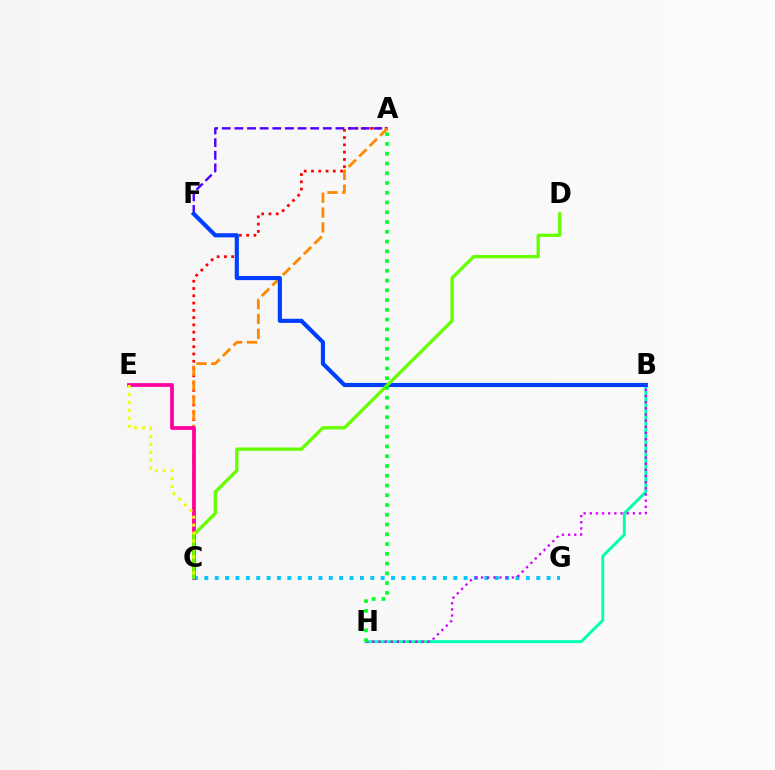{('C', 'G'): [{'color': '#00c7ff', 'line_style': 'dotted', 'thickness': 2.82}], ('A', 'C'): [{'color': '#ff0000', 'line_style': 'dotted', 'thickness': 1.98}, {'color': '#ff8800', 'line_style': 'dashed', 'thickness': 2.01}], ('A', 'F'): [{'color': '#4f00ff', 'line_style': 'dashed', 'thickness': 1.72}], ('C', 'E'): [{'color': '#ff00a0', 'line_style': 'solid', 'thickness': 2.7}, {'color': '#eeff00', 'line_style': 'dotted', 'thickness': 2.16}], ('B', 'H'): [{'color': '#00ffaf', 'line_style': 'solid', 'thickness': 2.1}, {'color': '#d600ff', 'line_style': 'dotted', 'thickness': 1.67}], ('B', 'F'): [{'color': '#003fff', 'line_style': 'solid', 'thickness': 2.98}], ('C', 'D'): [{'color': '#66ff00', 'line_style': 'solid', 'thickness': 2.37}], ('A', 'H'): [{'color': '#00ff27', 'line_style': 'dotted', 'thickness': 2.65}]}